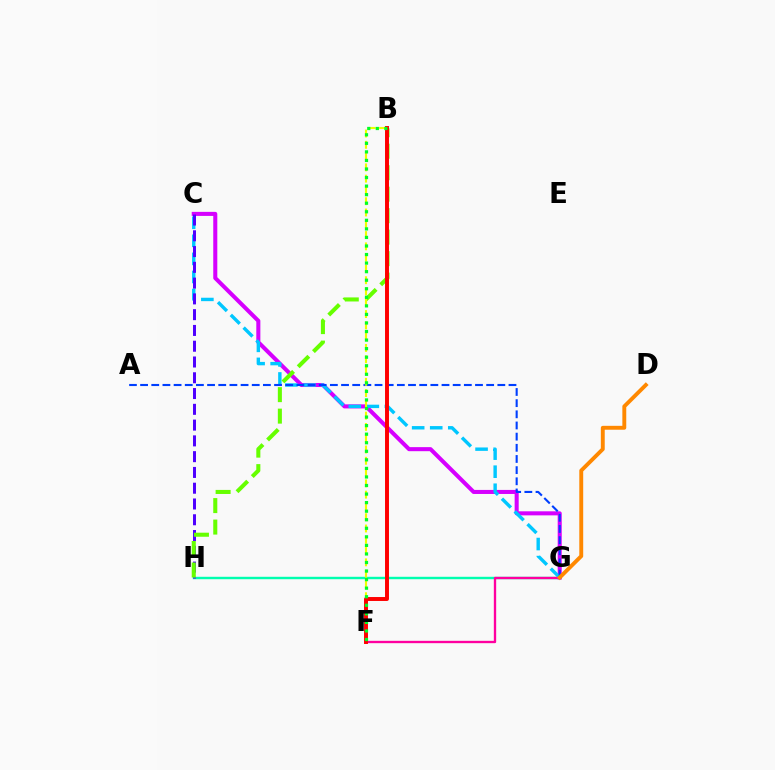{('C', 'G'): [{'color': '#d600ff', 'line_style': 'solid', 'thickness': 2.91}, {'color': '#00c7ff', 'line_style': 'dashed', 'thickness': 2.45}], ('G', 'H'): [{'color': '#00ffaf', 'line_style': 'solid', 'thickness': 1.74}], ('C', 'H'): [{'color': '#4f00ff', 'line_style': 'dashed', 'thickness': 2.14}], ('B', 'H'): [{'color': '#66ff00', 'line_style': 'dashed', 'thickness': 2.92}], ('F', 'G'): [{'color': '#ff00a0', 'line_style': 'solid', 'thickness': 1.69}], ('A', 'G'): [{'color': '#003fff', 'line_style': 'dashed', 'thickness': 1.52}], ('D', 'G'): [{'color': '#ff8800', 'line_style': 'solid', 'thickness': 2.81}], ('B', 'F'): [{'color': '#eeff00', 'line_style': 'dashed', 'thickness': 1.53}, {'color': '#ff0000', 'line_style': 'solid', 'thickness': 2.83}, {'color': '#00ff27', 'line_style': 'dotted', 'thickness': 2.32}]}